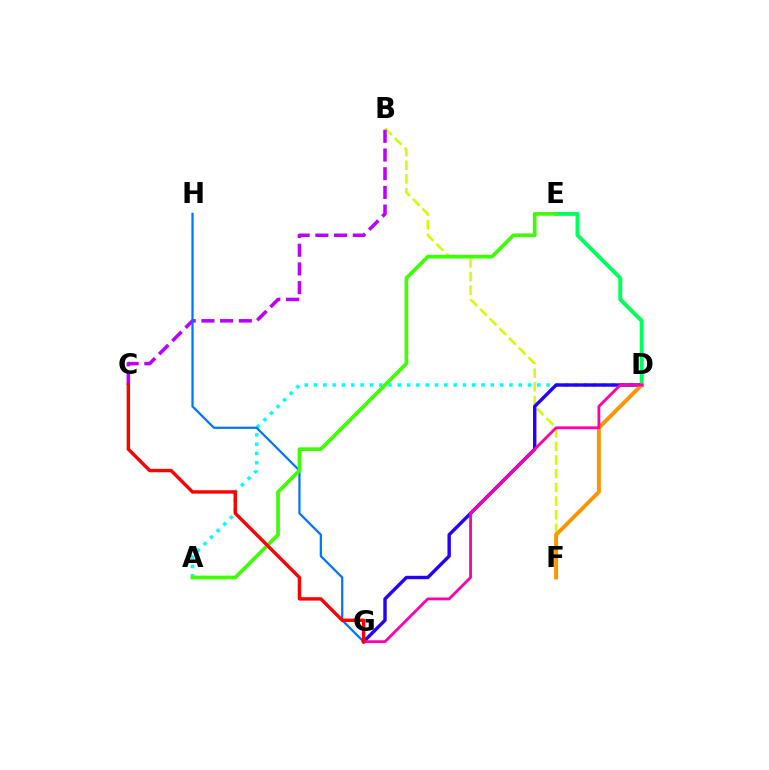{('D', 'E'): [{'color': '#00ff5c', 'line_style': 'solid', 'thickness': 2.84}], ('B', 'F'): [{'color': '#d1ff00', 'line_style': 'dashed', 'thickness': 1.86}], ('A', 'D'): [{'color': '#00fff6', 'line_style': 'dotted', 'thickness': 2.53}], ('D', 'G'): [{'color': '#2500ff', 'line_style': 'solid', 'thickness': 2.45}, {'color': '#ff00ac', 'line_style': 'solid', 'thickness': 2.03}], ('D', 'F'): [{'color': '#ff9400', 'line_style': 'solid', 'thickness': 2.82}], ('B', 'C'): [{'color': '#b900ff', 'line_style': 'dashed', 'thickness': 2.54}], ('G', 'H'): [{'color': '#0074ff', 'line_style': 'solid', 'thickness': 1.61}], ('A', 'E'): [{'color': '#3dff00', 'line_style': 'solid', 'thickness': 2.65}], ('C', 'G'): [{'color': '#ff0000', 'line_style': 'solid', 'thickness': 2.44}]}